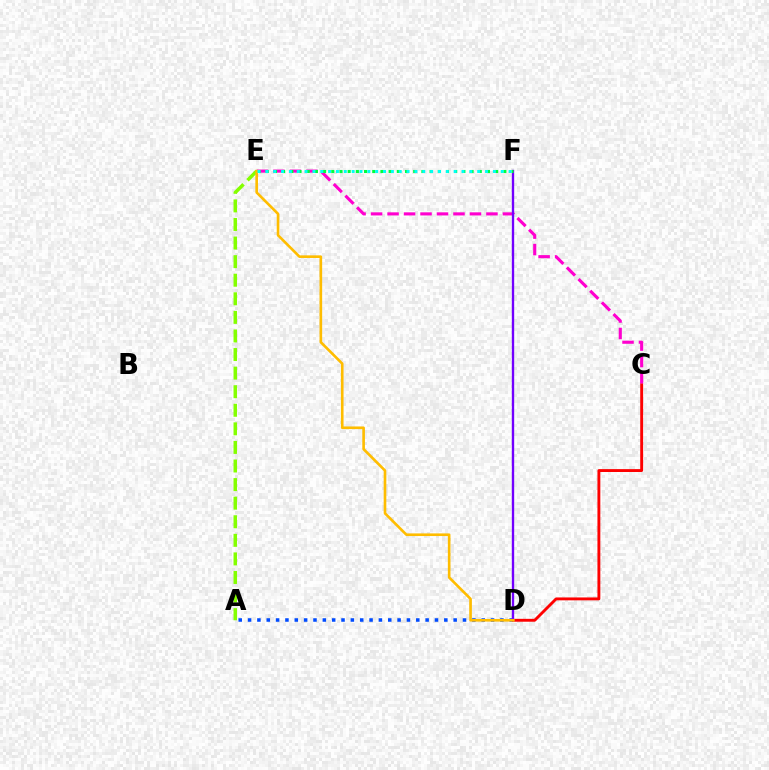{('A', 'D'): [{'color': '#004bff', 'line_style': 'dotted', 'thickness': 2.54}], ('C', 'E'): [{'color': '#ff00cf', 'line_style': 'dashed', 'thickness': 2.24}], ('C', 'D'): [{'color': '#ff0000', 'line_style': 'solid', 'thickness': 2.08}], ('D', 'F'): [{'color': '#7200ff', 'line_style': 'solid', 'thickness': 1.69}], ('E', 'F'): [{'color': '#00ff39', 'line_style': 'dotted', 'thickness': 2.23}, {'color': '#00fff6', 'line_style': 'dotted', 'thickness': 2.13}], ('A', 'E'): [{'color': '#84ff00', 'line_style': 'dashed', 'thickness': 2.52}], ('D', 'E'): [{'color': '#ffbd00', 'line_style': 'solid', 'thickness': 1.9}]}